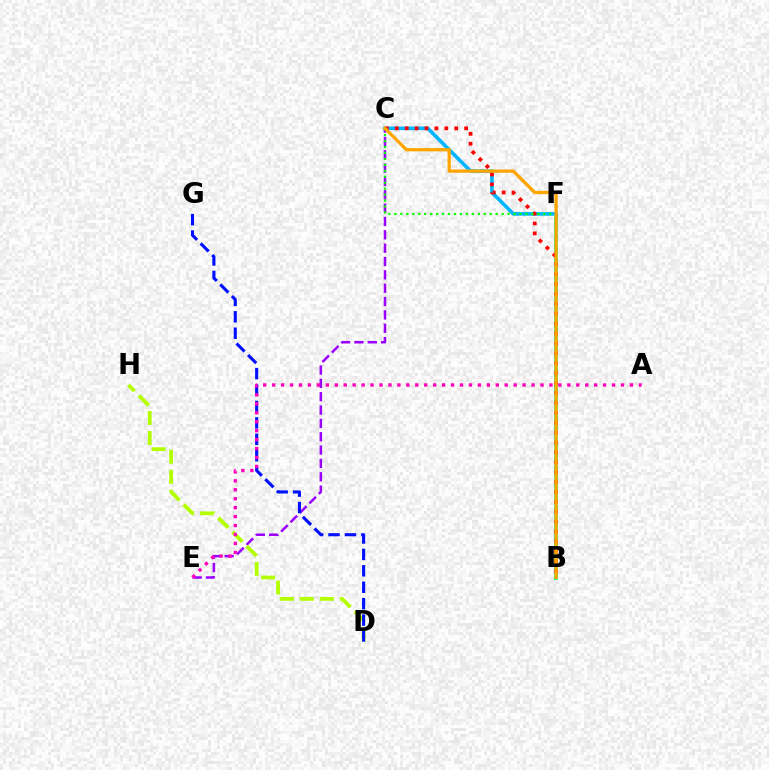{('B', 'F'): [{'color': '#00ff9d', 'line_style': 'solid', 'thickness': 2.71}], ('C', 'E'): [{'color': '#9b00ff', 'line_style': 'dashed', 'thickness': 1.81}], ('C', 'F'): [{'color': '#00b5ff', 'line_style': 'solid', 'thickness': 2.6}, {'color': '#08ff00', 'line_style': 'dotted', 'thickness': 1.62}], ('D', 'H'): [{'color': '#b3ff00', 'line_style': 'dashed', 'thickness': 2.72}], ('D', 'G'): [{'color': '#0010ff', 'line_style': 'dashed', 'thickness': 2.23}], ('B', 'C'): [{'color': '#ff0000', 'line_style': 'dotted', 'thickness': 2.69}, {'color': '#ffa500', 'line_style': 'solid', 'thickness': 2.35}], ('A', 'E'): [{'color': '#ff00bd', 'line_style': 'dotted', 'thickness': 2.43}]}